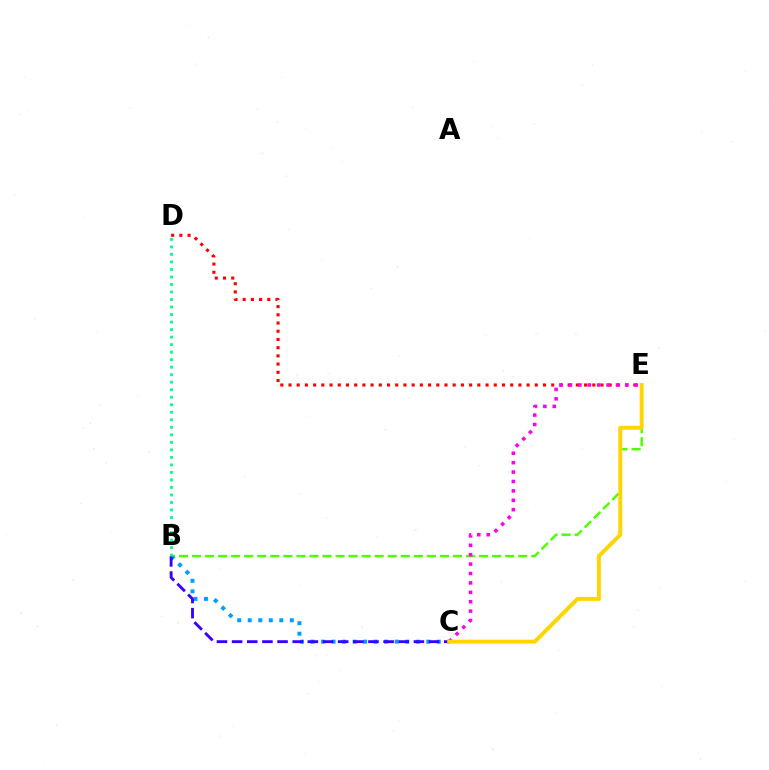{('B', 'E'): [{'color': '#4fff00', 'line_style': 'dashed', 'thickness': 1.77}], ('D', 'E'): [{'color': '#ff0000', 'line_style': 'dotted', 'thickness': 2.23}], ('C', 'E'): [{'color': '#ff00ed', 'line_style': 'dotted', 'thickness': 2.56}, {'color': '#ffd500', 'line_style': 'solid', 'thickness': 2.85}], ('B', 'C'): [{'color': '#009eff', 'line_style': 'dotted', 'thickness': 2.86}, {'color': '#3700ff', 'line_style': 'dashed', 'thickness': 2.06}], ('B', 'D'): [{'color': '#00ff86', 'line_style': 'dotted', 'thickness': 2.04}]}